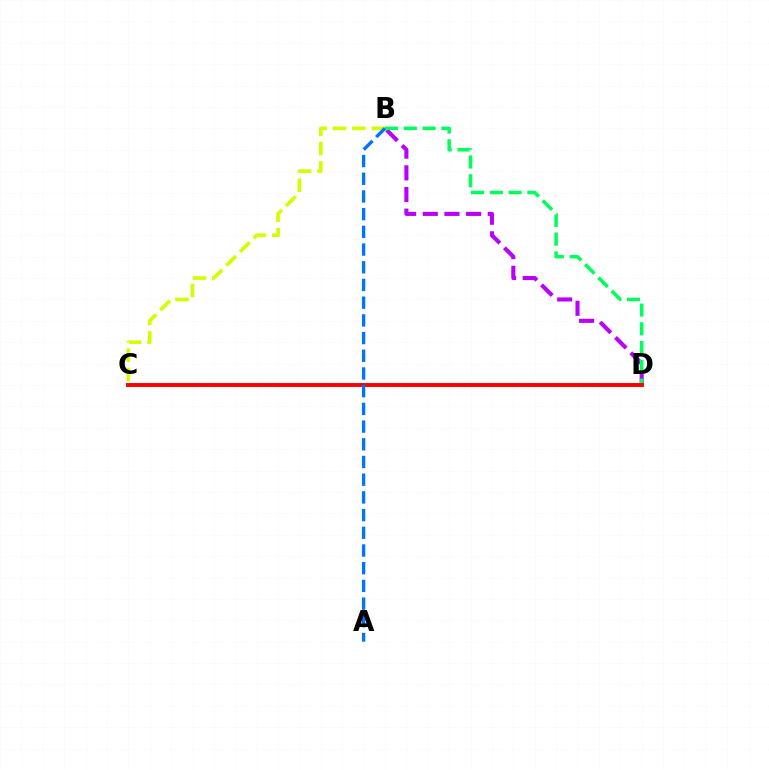{('B', 'D'): [{'color': '#b900ff', 'line_style': 'dashed', 'thickness': 2.94}, {'color': '#00ff5c', 'line_style': 'dashed', 'thickness': 2.55}], ('C', 'D'): [{'color': '#ff0000', 'line_style': 'solid', 'thickness': 2.82}], ('B', 'C'): [{'color': '#d1ff00', 'line_style': 'dashed', 'thickness': 2.63}], ('A', 'B'): [{'color': '#0074ff', 'line_style': 'dashed', 'thickness': 2.4}]}